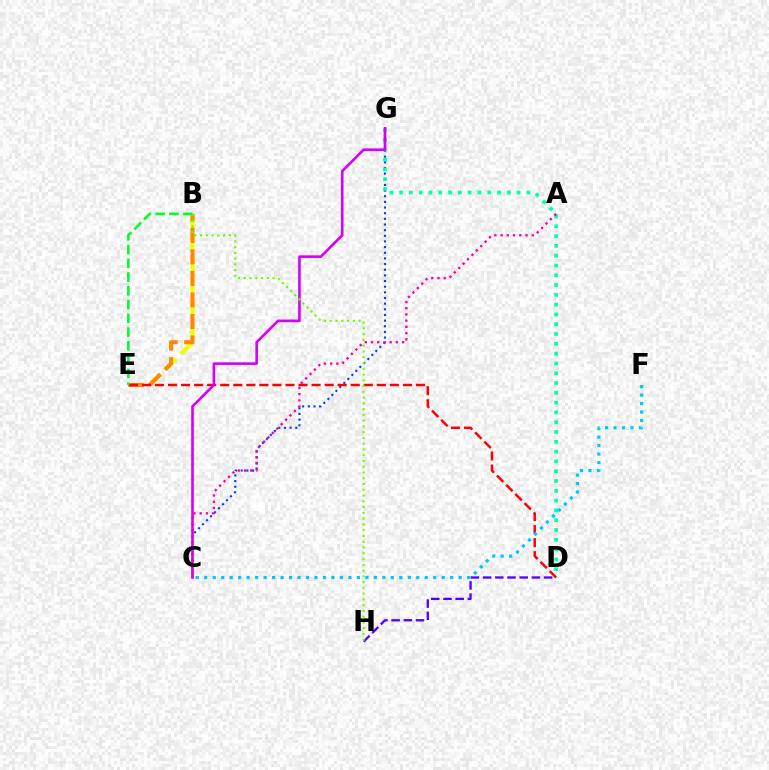{('C', 'G'): [{'color': '#003fff', 'line_style': 'dotted', 'thickness': 1.54}, {'color': '#d600ff', 'line_style': 'solid', 'thickness': 1.89}], ('B', 'E'): [{'color': '#eeff00', 'line_style': 'dashed', 'thickness': 2.95}, {'color': '#ff8800', 'line_style': 'dashed', 'thickness': 2.92}, {'color': '#00ff27', 'line_style': 'dashed', 'thickness': 1.87}], ('D', 'H'): [{'color': '#4f00ff', 'line_style': 'dashed', 'thickness': 1.66}], ('D', 'G'): [{'color': '#00ffaf', 'line_style': 'dotted', 'thickness': 2.66}], ('D', 'E'): [{'color': '#ff0000', 'line_style': 'dashed', 'thickness': 1.77}], ('A', 'C'): [{'color': '#ff00a0', 'line_style': 'dotted', 'thickness': 1.69}], ('B', 'H'): [{'color': '#66ff00', 'line_style': 'dotted', 'thickness': 1.57}], ('C', 'F'): [{'color': '#00c7ff', 'line_style': 'dotted', 'thickness': 2.3}]}